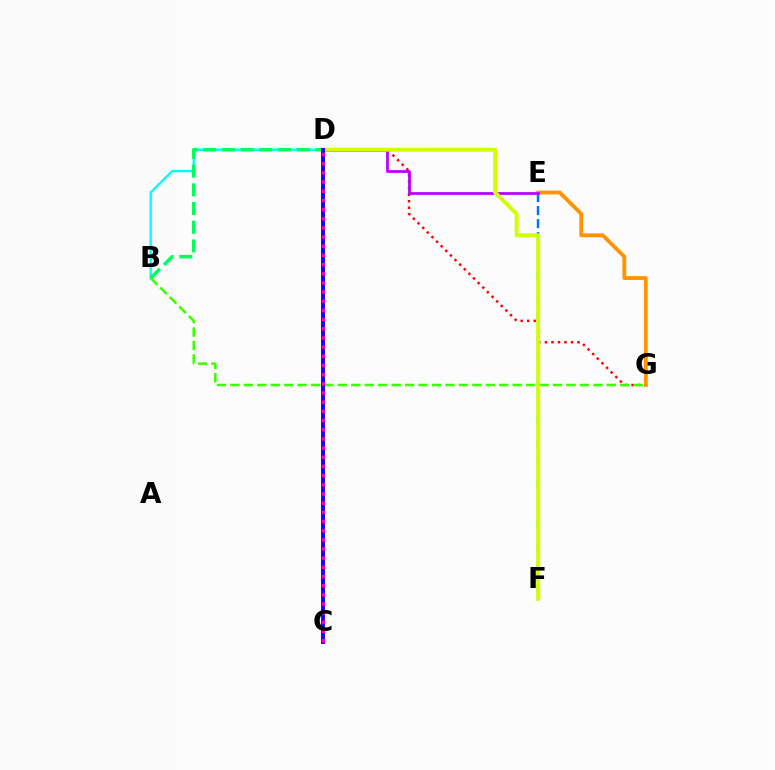{('E', 'F'): [{'color': '#0074ff', 'line_style': 'dashed', 'thickness': 1.77}], ('D', 'G'): [{'color': '#ff0000', 'line_style': 'dotted', 'thickness': 1.77}], ('E', 'G'): [{'color': '#ff9400', 'line_style': 'solid', 'thickness': 2.76}], ('B', 'D'): [{'color': '#00fff6', 'line_style': 'solid', 'thickness': 1.72}, {'color': '#00ff5c', 'line_style': 'dashed', 'thickness': 2.54}], ('D', 'E'): [{'color': '#b900ff', 'line_style': 'solid', 'thickness': 1.99}], ('B', 'G'): [{'color': '#3dff00', 'line_style': 'dashed', 'thickness': 1.83}], ('D', 'F'): [{'color': '#d1ff00', 'line_style': 'solid', 'thickness': 2.85}], ('C', 'D'): [{'color': '#2500ff', 'line_style': 'solid', 'thickness': 2.85}, {'color': '#ff00ac', 'line_style': 'dotted', 'thickness': 2.49}]}